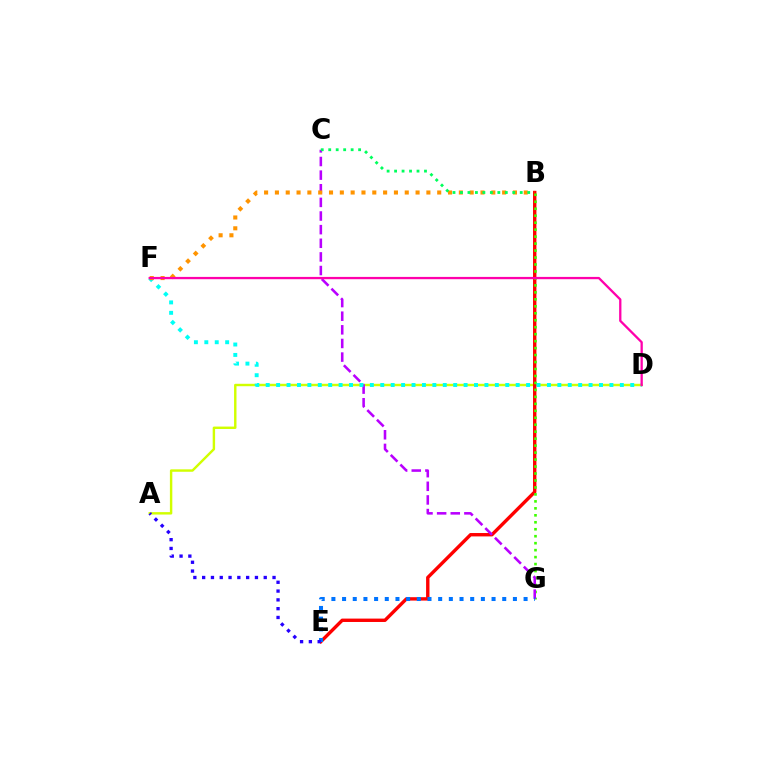{('A', 'D'): [{'color': '#d1ff00', 'line_style': 'solid', 'thickness': 1.74}], ('B', 'E'): [{'color': '#ff0000', 'line_style': 'solid', 'thickness': 2.44}], ('B', 'G'): [{'color': '#3dff00', 'line_style': 'dotted', 'thickness': 1.89}], ('C', 'G'): [{'color': '#b900ff', 'line_style': 'dashed', 'thickness': 1.85}], ('D', 'F'): [{'color': '#00fff6', 'line_style': 'dotted', 'thickness': 2.83}, {'color': '#ff00ac', 'line_style': 'solid', 'thickness': 1.65}], ('E', 'G'): [{'color': '#0074ff', 'line_style': 'dotted', 'thickness': 2.9}], ('B', 'F'): [{'color': '#ff9400', 'line_style': 'dotted', 'thickness': 2.94}], ('B', 'C'): [{'color': '#00ff5c', 'line_style': 'dotted', 'thickness': 2.03}], ('A', 'E'): [{'color': '#2500ff', 'line_style': 'dotted', 'thickness': 2.39}]}